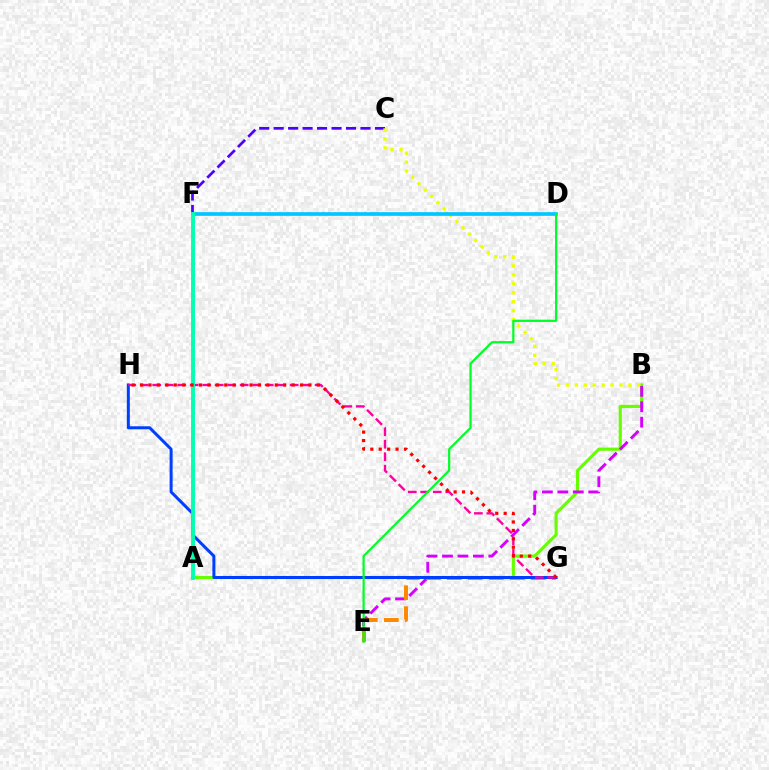{('A', 'B'): [{'color': '#66ff00', 'line_style': 'solid', 'thickness': 2.26}], ('C', 'F'): [{'color': '#4f00ff', 'line_style': 'dashed', 'thickness': 1.97}], ('B', 'C'): [{'color': '#eeff00', 'line_style': 'dotted', 'thickness': 2.42}], ('B', 'E'): [{'color': '#d600ff', 'line_style': 'dashed', 'thickness': 2.1}], ('E', 'G'): [{'color': '#ff8800', 'line_style': 'dashed', 'thickness': 2.85}], ('D', 'F'): [{'color': '#00c7ff', 'line_style': 'solid', 'thickness': 2.65}], ('G', 'H'): [{'color': '#003fff', 'line_style': 'solid', 'thickness': 2.17}, {'color': '#ff00a0', 'line_style': 'dashed', 'thickness': 1.7}, {'color': '#ff0000', 'line_style': 'dotted', 'thickness': 2.29}], ('D', 'E'): [{'color': '#00ff27', 'line_style': 'solid', 'thickness': 1.6}], ('A', 'F'): [{'color': '#00ffaf', 'line_style': 'solid', 'thickness': 2.78}]}